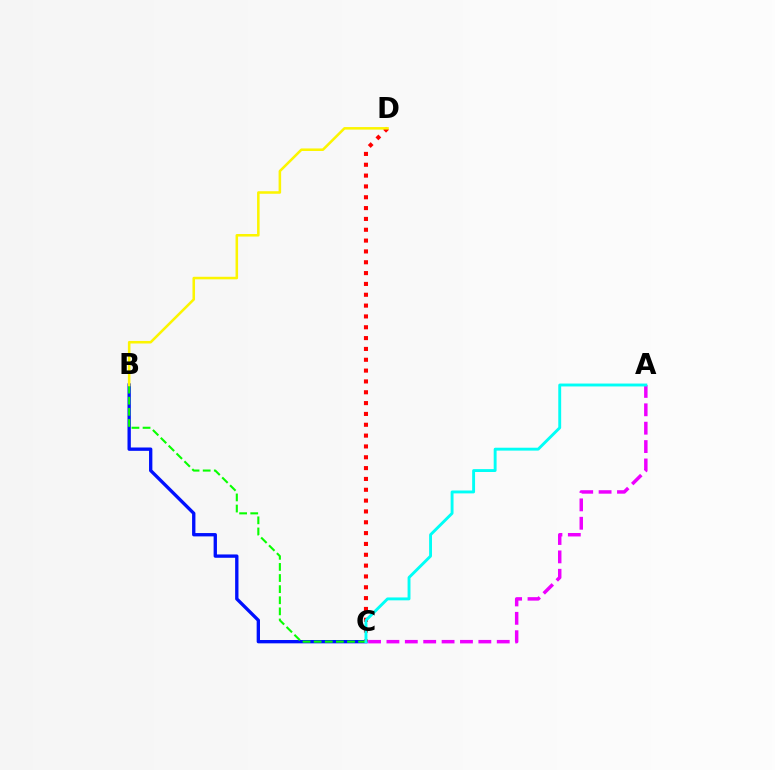{('B', 'C'): [{'color': '#0010ff', 'line_style': 'solid', 'thickness': 2.4}, {'color': '#08ff00', 'line_style': 'dashed', 'thickness': 1.51}], ('C', 'D'): [{'color': '#ff0000', 'line_style': 'dotted', 'thickness': 2.94}], ('A', 'C'): [{'color': '#ee00ff', 'line_style': 'dashed', 'thickness': 2.5}, {'color': '#00fff6', 'line_style': 'solid', 'thickness': 2.08}], ('B', 'D'): [{'color': '#fcf500', 'line_style': 'solid', 'thickness': 1.84}]}